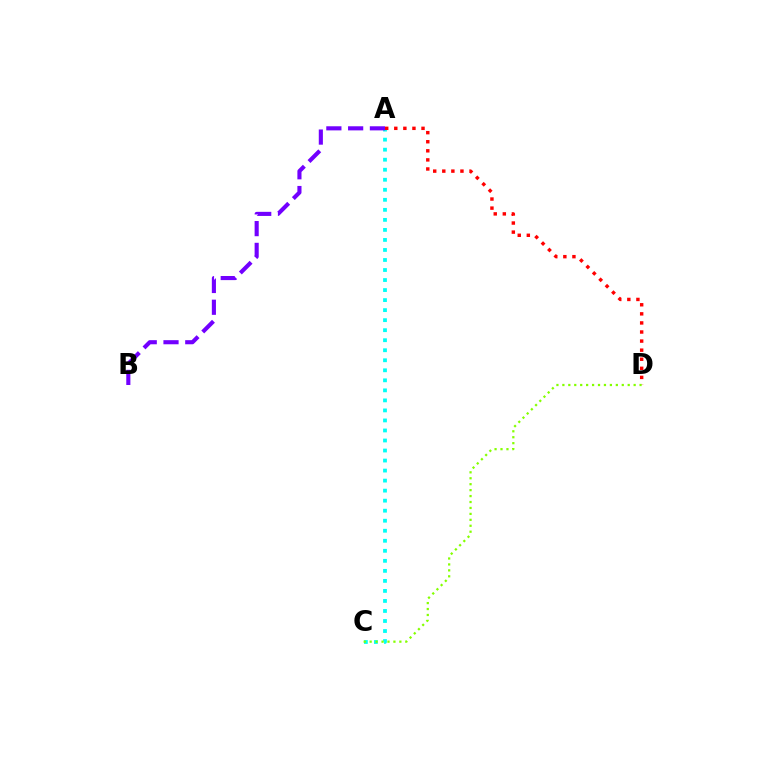{('A', 'C'): [{'color': '#00fff6', 'line_style': 'dotted', 'thickness': 2.72}], ('A', 'B'): [{'color': '#7200ff', 'line_style': 'dashed', 'thickness': 2.96}], ('A', 'D'): [{'color': '#ff0000', 'line_style': 'dotted', 'thickness': 2.47}], ('C', 'D'): [{'color': '#84ff00', 'line_style': 'dotted', 'thickness': 1.61}]}